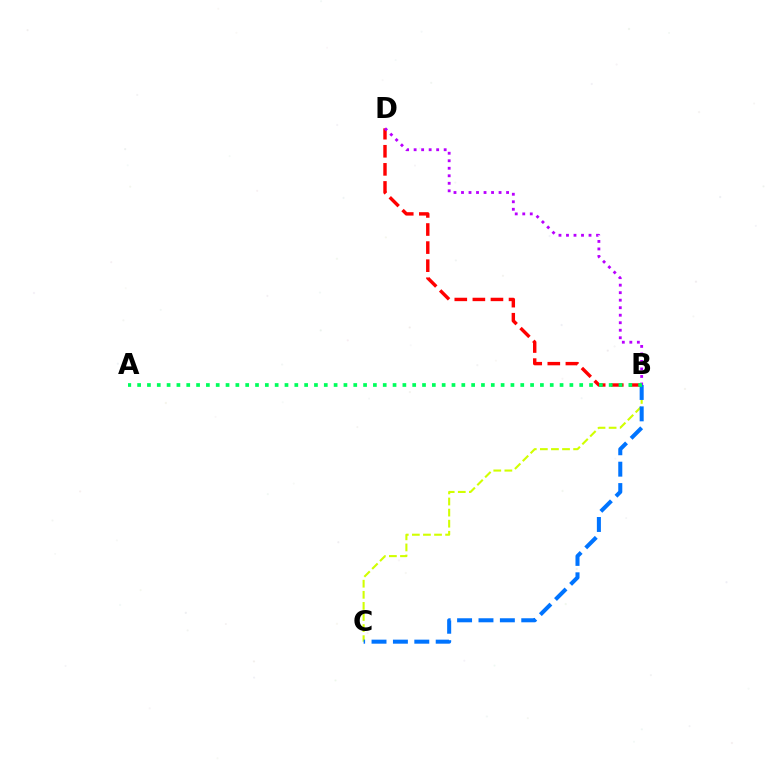{('B', 'C'): [{'color': '#d1ff00', 'line_style': 'dashed', 'thickness': 1.51}, {'color': '#0074ff', 'line_style': 'dashed', 'thickness': 2.91}], ('B', 'D'): [{'color': '#ff0000', 'line_style': 'dashed', 'thickness': 2.46}, {'color': '#b900ff', 'line_style': 'dotted', 'thickness': 2.04}], ('A', 'B'): [{'color': '#00ff5c', 'line_style': 'dotted', 'thickness': 2.67}]}